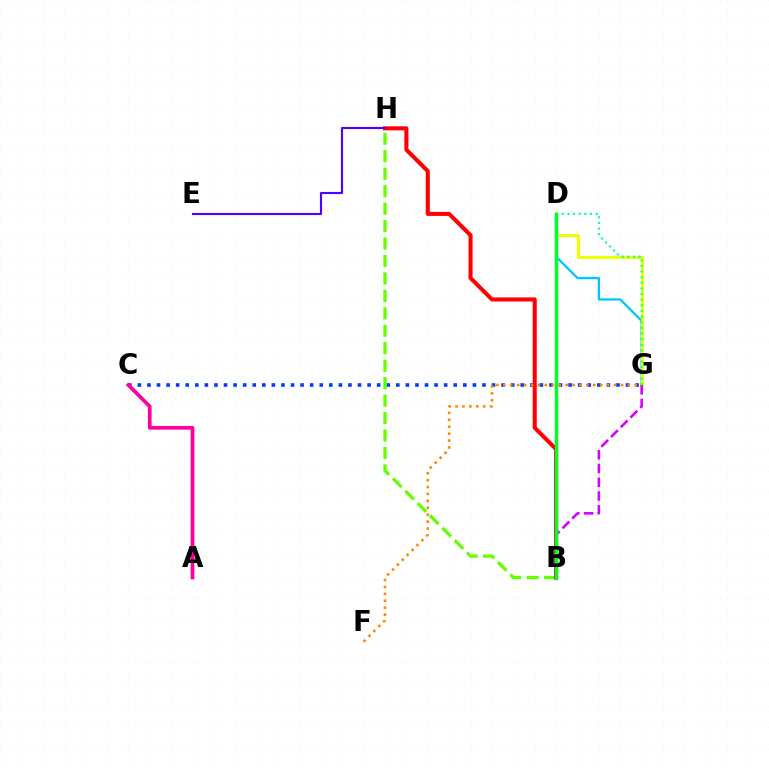{('C', 'G'): [{'color': '#003fff', 'line_style': 'dotted', 'thickness': 2.6}], ('D', 'G'): [{'color': '#00c7ff', 'line_style': 'solid', 'thickness': 1.67}, {'color': '#eeff00', 'line_style': 'solid', 'thickness': 2.16}, {'color': '#00ffaf', 'line_style': 'dotted', 'thickness': 1.53}], ('B', 'H'): [{'color': '#66ff00', 'line_style': 'dashed', 'thickness': 2.37}, {'color': '#ff0000', 'line_style': 'solid', 'thickness': 2.91}], ('B', 'G'): [{'color': '#d600ff', 'line_style': 'dashed', 'thickness': 1.87}], ('F', 'G'): [{'color': '#ff8800', 'line_style': 'dotted', 'thickness': 1.88}], ('E', 'H'): [{'color': '#4f00ff', 'line_style': 'solid', 'thickness': 1.54}], ('A', 'C'): [{'color': '#ff00a0', 'line_style': 'solid', 'thickness': 2.68}], ('B', 'D'): [{'color': '#00ff27', 'line_style': 'solid', 'thickness': 2.47}]}